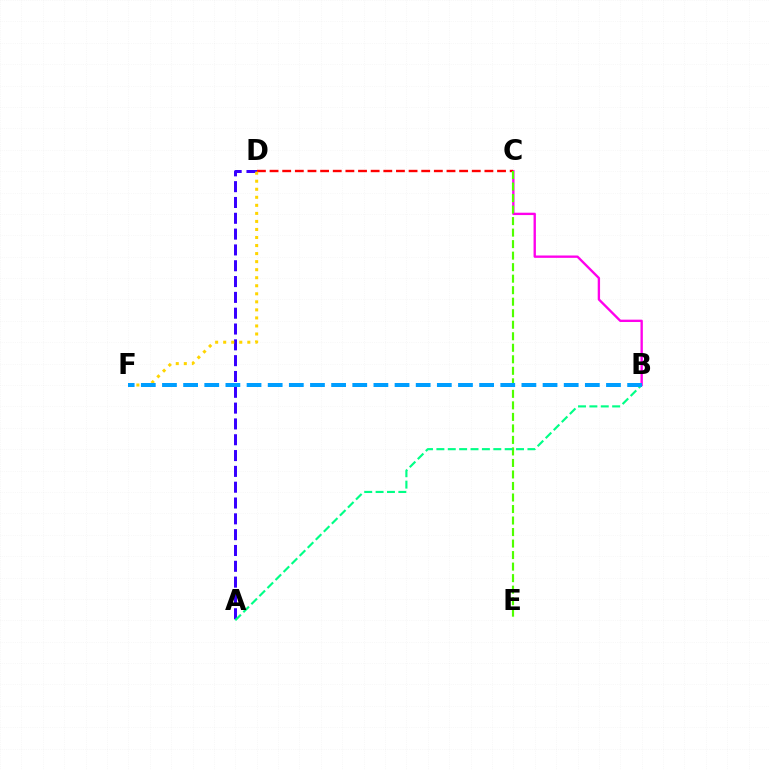{('B', 'C'): [{'color': '#ff00ed', 'line_style': 'solid', 'thickness': 1.7}], ('A', 'D'): [{'color': '#3700ff', 'line_style': 'dashed', 'thickness': 2.15}], ('C', 'D'): [{'color': '#ff0000', 'line_style': 'dashed', 'thickness': 1.72}], ('D', 'F'): [{'color': '#ffd500', 'line_style': 'dotted', 'thickness': 2.18}], ('C', 'E'): [{'color': '#4fff00', 'line_style': 'dashed', 'thickness': 1.56}], ('A', 'B'): [{'color': '#00ff86', 'line_style': 'dashed', 'thickness': 1.55}], ('B', 'F'): [{'color': '#009eff', 'line_style': 'dashed', 'thickness': 2.87}]}